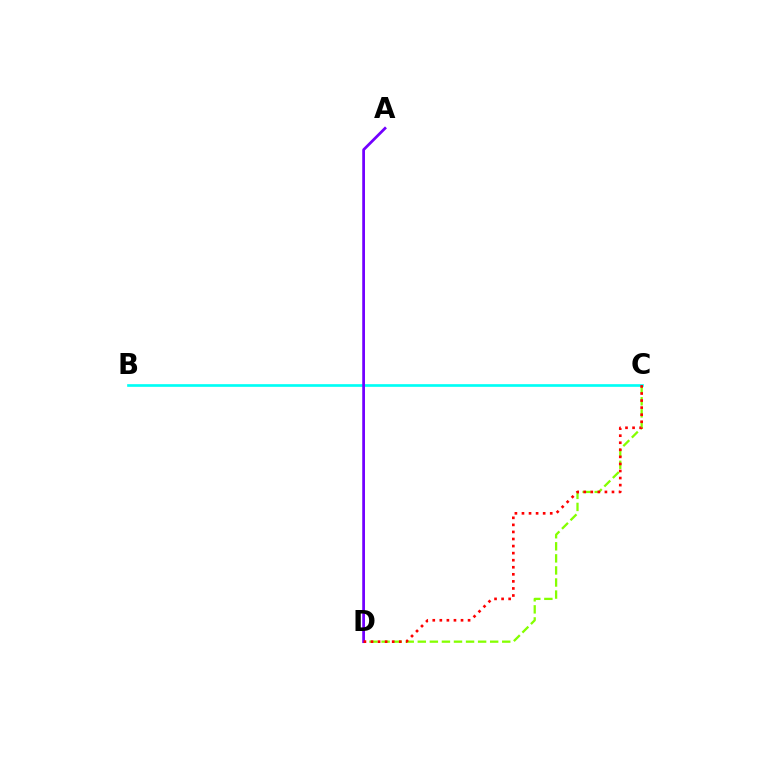{('C', 'D'): [{'color': '#84ff00', 'line_style': 'dashed', 'thickness': 1.64}, {'color': '#ff0000', 'line_style': 'dotted', 'thickness': 1.92}], ('B', 'C'): [{'color': '#00fff6', 'line_style': 'solid', 'thickness': 1.93}], ('A', 'D'): [{'color': '#7200ff', 'line_style': 'solid', 'thickness': 1.98}]}